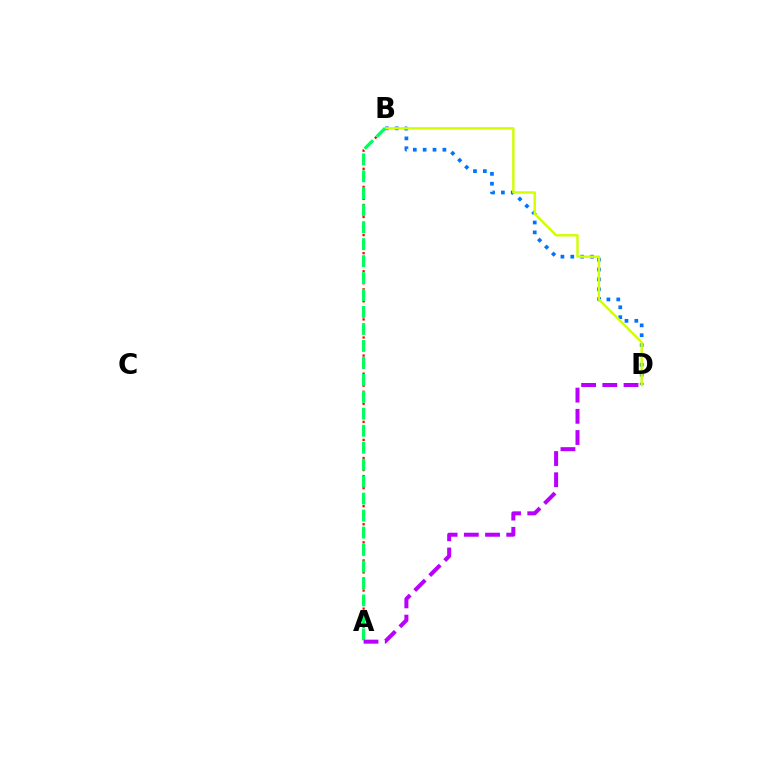{('A', 'B'): [{'color': '#ff0000', 'line_style': 'dotted', 'thickness': 1.64}, {'color': '#00ff5c', 'line_style': 'dashed', 'thickness': 2.3}], ('B', 'D'): [{'color': '#0074ff', 'line_style': 'dotted', 'thickness': 2.68}, {'color': '#d1ff00', 'line_style': 'solid', 'thickness': 1.74}], ('A', 'D'): [{'color': '#b900ff', 'line_style': 'dashed', 'thickness': 2.88}]}